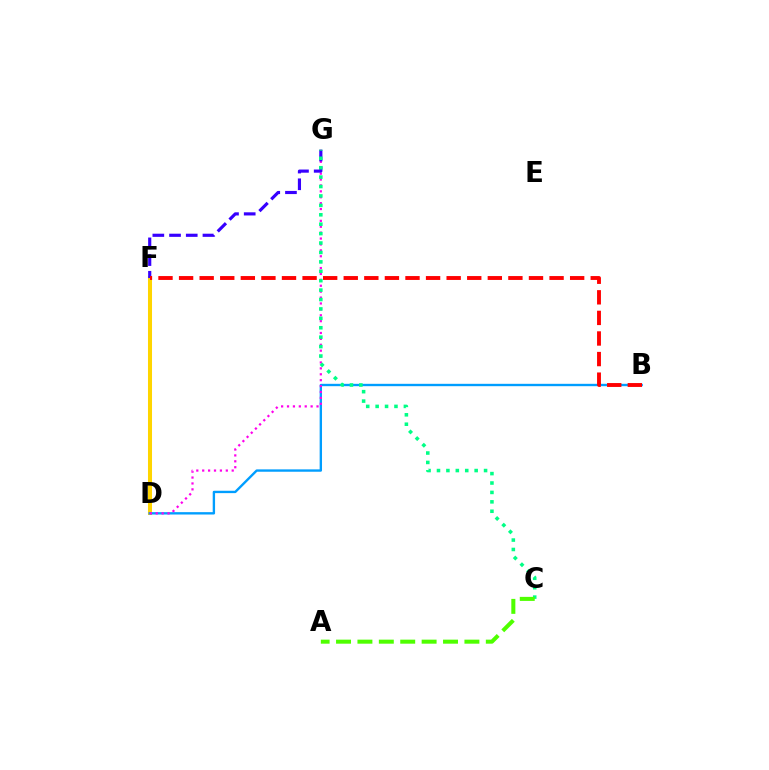{('D', 'F'): [{'color': '#ffd500', 'line_style': 'solid', 'thickness': 2.91}], ('B', 'D'): [{'color': '#009eff', 'line_style': 'solid', 'thickness': 1.7}], ('D', 'G'): [{'color': '#ff00ed', 'line_style': 'dotted', 'thickness': 1.6}], ('F', 'G'): [{'color': '#3700ff', 'line_style': 'dashed', 'thickness': 2.27}], ('C', 'G'): [{'color': '#00ff86', 'line_style': 'dotted', 'thickness': 2.56}], ('A', 'C'): [{'color': '#4fff00', 'line_style': 'dashed', 'thickness': 2.91}], ('B', 'F'): [{'color': '#ff0000', 'line_style': 'dashed', 'thickness': 2.8}]}